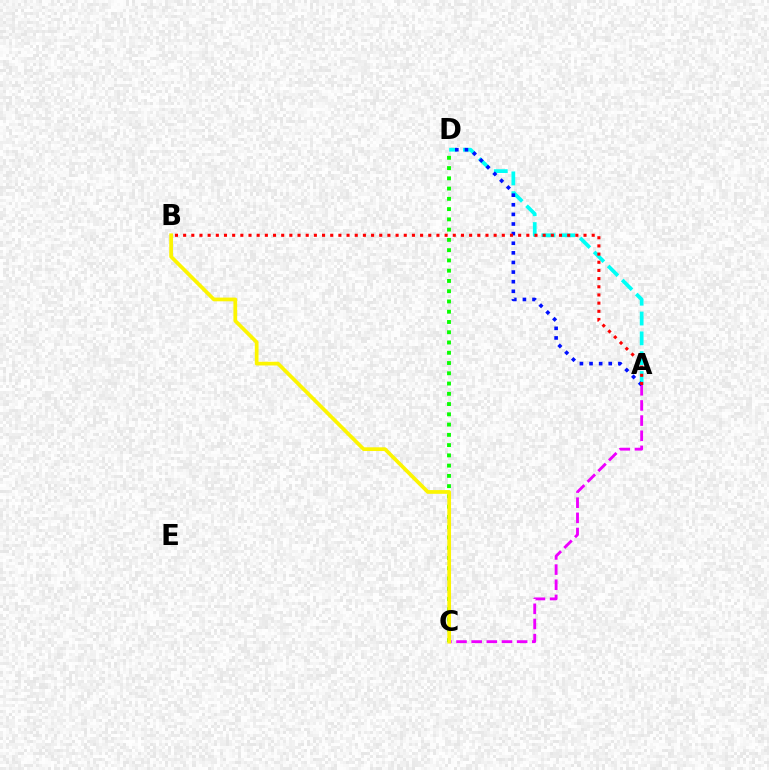{('C', 'D'): [{'color': '#08ff00', 'line_style': 'dotted', 'thickness': 2.79}], ('A', 'C'): [{'color': '#ee00ff', 'line_style': 'dashed', 'thickness': 2.06}], ('B', 'C'): [{'color': '#fcf500', 'line_style': 'solid', 'thickness': 2.68}], ('A', 'D'): [{'color': '#00fff6', 'line_style': 'dashed', 'thickness': 2.7}, {'color': '#0010ff', 'line_style': 'dotted', 'thickness': 2.61}], ('A', 'B'): [{'color': '#ff0000', 'line_style': 'dotted', 'thickness': 2.22}]}